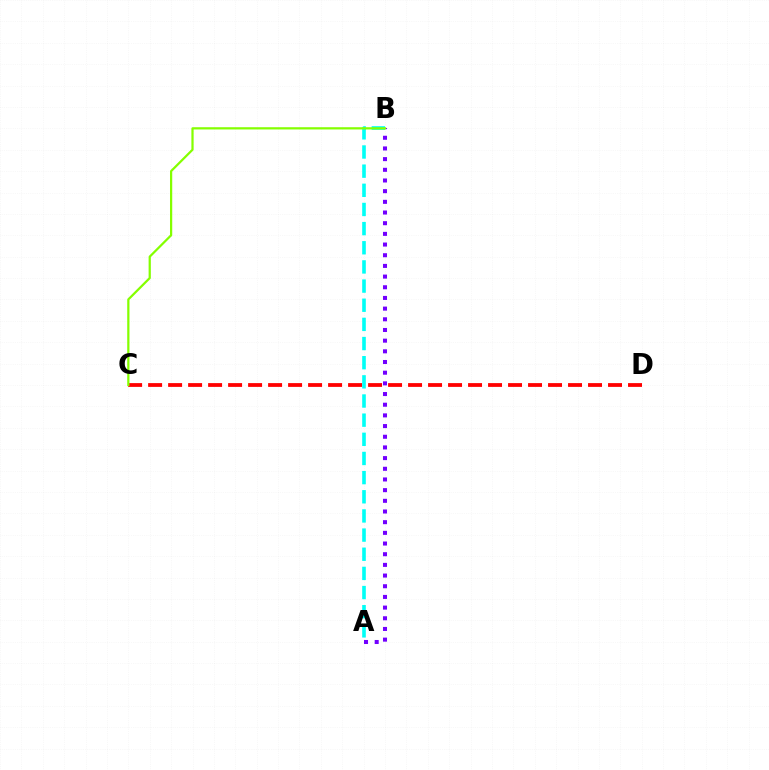{('C', 'D'): [{'color': '#ff0000', 'line_style': 'dashed', 'thickness': 2.72}], ('A', 'B'): [{'color': '#7200ff', 'line_style': 'dotted', 'thickness': 2.9}, {'color': '#00fff6', 'line_style': 'dashed', 'thickness': 2.6}], ('B', 'C'): [{'color': '#84ff00', 'line_style': 'solid', 'thickness': 1.6}]}